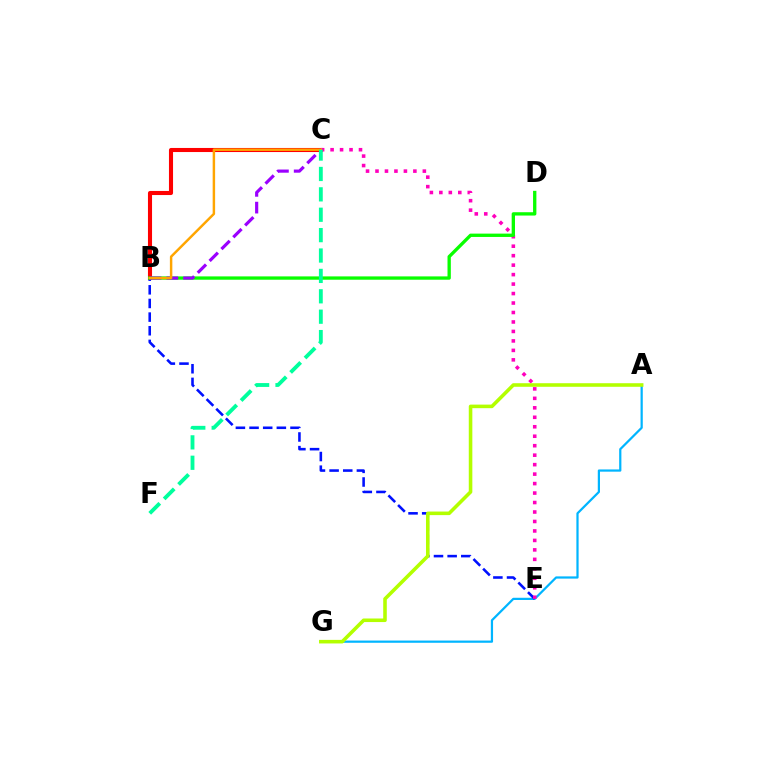{('B', 'C'): [{'color': '#ff0000', 'line_style': 'solid', 'thickness': 2.94}, {'color': '#9b00ff', 'line_style': 'dashed', 'thickness': 2.27}, {'color': '#ffa500', 'line_style': 'solid', 'thickness': 1.77}], ('A', 'G'): [{'color': '#00b5ff', 'line_style': 'solid', 'thickness': 1.6}, {'color': '#b3ff00', 'line_style': 'solid', 'thickness': 2.57}], ('B', 'E'): [{'color': '#0010ff', 'line_style': 'dashed', 'thickness': 1.85}], ('C', 'E'): [{'color': '#ff00bd', 'line_style': 'dotted', 'thickness': 2.57}], ('B', 'D'): [{'color': '#08ff00', 'line_style': 'solid', 'thickness': 2.39}], ('C', 'F'): [{'color': '#00ff9d', 'line_style': 'dashed', 'thickness': 2.77}]}